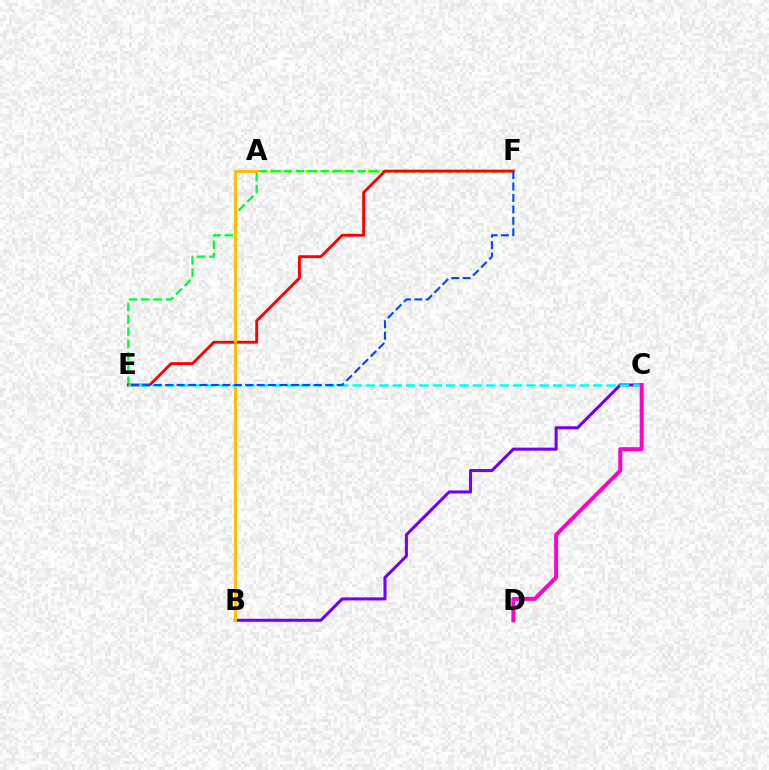{('A', 'F'): [{'color': '#84ff00', 'line_style': 'dotted', 'thickness': 2.42}], ('E', 'F'): [{'color': '#00ff39', 'line_style': 'dashed', 'thickness': 1.67}, {'color': '#ff0000', 'line_style': 'solid', 'thickness': 2.06}, {'color': '#004bff', 'line_style': 'dashed', 'thickness': 1.55}], ('B', 'C'): [{'color': '#7200ff', 'line_style': 'solid', 'thickness': 2.2}], ('A', 'B'): [{'color': '#ffbd00', 'line_style': 'solid', 'thickness': 2.1}], ('C', 'E'): [{'color': '#00fff6', 'line_style': 'dashed', 'thickness': 1.82}], ('C', 'D'): [{'color': '#ff00cf', 'line_style': 'solid', 'thickness': 2.84}]}